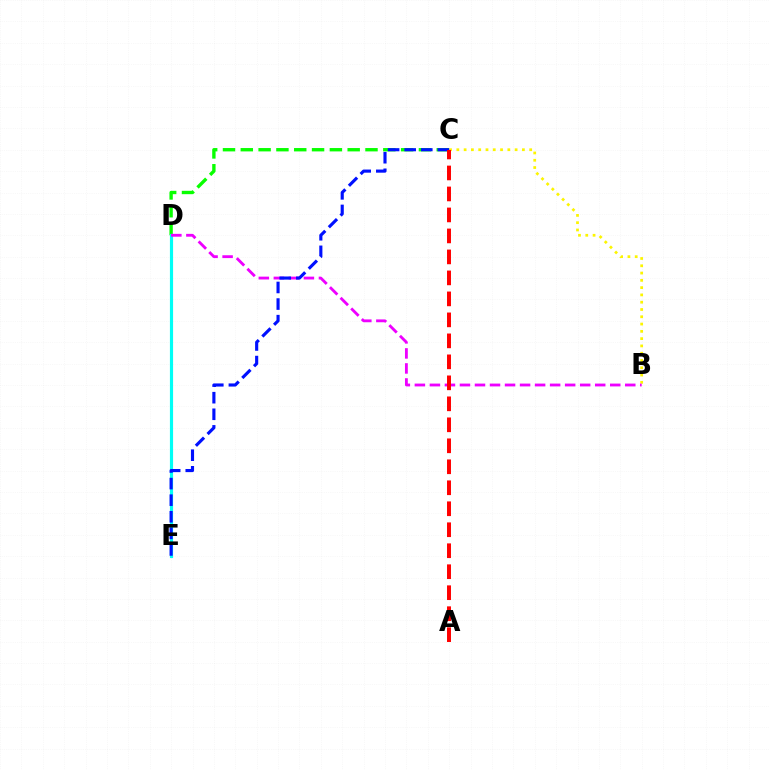{('C', 'D'): [{'color': '#08ff00', 'line_style': 'dashed', 'thickness': 2.42}], ('B', 'C'): [{'color': '#fcf500', 'line_style': 'dotted', 'thickness': 1.98}], ('D', 'E'): [{'color': '#00fff6', 'line_style': 'solid', 'thickness': 2.28}], ('B', 'D'): [{'color': '#ee00ff', 'line_style': 'dashed', 'thickness': 2.04}], ('C', 'E'): [{'color': '#0010ff', 'line_style': 'dashed', 'thickness': 2.25}], ('A', 'C'): [{'color': '#ff0000', 'line_style': 'dashed', 'thickness': 2.85}]}